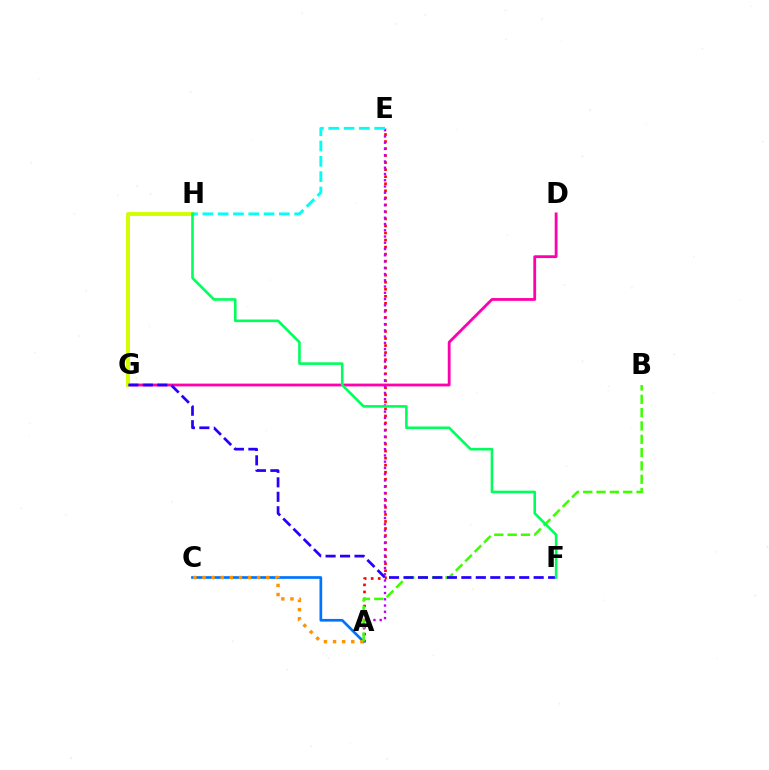{('A', 'E'): [{'color': '#ff0000', 'line_style': 'dotted', 'thickness': 1.91}, {'color': '#b900ff', 'line_style': 'dotted', 'thickness': 1.7}], ('D', 'G'): [{'color': '#ff00ac', 'line_style': 'solid', 'thickness': 2.02}], ('A', 'C'): [{'color': '#0074ff', 'line_style': 'solid', 'thickness': 1.94}, {'color': '#ff9400', 'line_style': 'dotted', 'thickness': 2.48}], ('G', 'H'): [{'color': '#d1ff00', 'line_style': 'solid', 'thickness': 2.8}], ('A', 'B'): [{'color': '#3dff00', 'line_style': 'dashed', 'thickness': 1.81}], ('F', 'G'): [{'color': '#2500ff', 'line_style': 'dashed', 'thickness': 1.96}], ('E', 'H'): [{'color': '#00fff6', 'line_style': 'dashed', 'thickness': 2.08}], ('F', 'H'): [{'color': '#00ff5c', 'line_style': 'solid', 'thickness': 1.87}]}